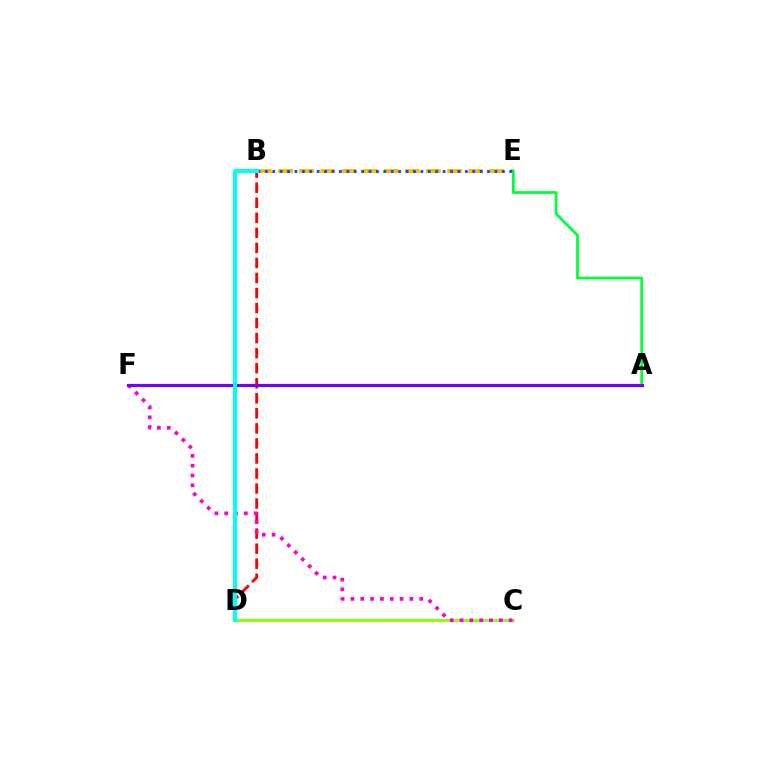{('C', 'D'): [{'color': '#84ff00', 'line_style': 'solid', 'thickness': 1.99}], ('B', 'D'): [{'color': '#ff0000', 'line_style': 'dashed', 'thickness': 2.04}, {'color': '#00fff6', 'line_style': 'solid', 'thickness': 2.9}], ('B', 'E'): [{'color': '#ffbd00', 'line_style': 'dashed', 'thickness': 2.87}, {'color': '#004bff', 'line_style': 'dotted', 'thickness': 2.01}], ('A', 'E'): [{'color': '#00ff39', 'line_style': 'solid', 'thickness': 1.97}], ('C', 'F'): [{'color': '#ff00cf', 'line_style': 'dotted', 'thickness': 2.67}], ('A', 'F'): [{'color': '#7200ff', 'line_style': 'solid', 'thickness': 2.27}]}